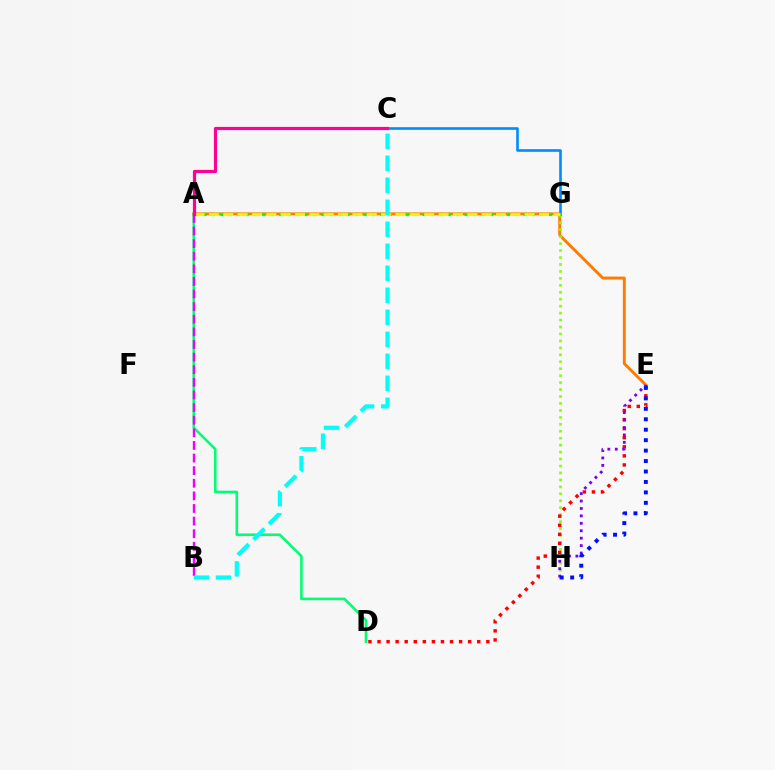{('A', 'E'): [{'color': '#ff7c00', 'line_style': 'solid', 'thickness': 2.12}], ('G', 'H'): [{'color': '#84ff00', 'line_style': 'dotted', 'thickness': 1.89}], ('C', 'G'): [{'color': '#008cff', 'line_style': 'solid', 'thickness': 1.88}], ('A', 'G'): [{'color': '#08ff00', 'line_style': 'dotted', 'thickness': 2.29}, {'color': '#fcf500', 'line_style': 'dashed', 'thickness': 1.95}], ('D', 'E'): [{'color': '#ff0000', 'line_style': 'dotted', 'thickness': 2.46}], ('E', 'H'): [{'color': '#7200ff', 'line_style': 'dotted', 'thickness': 2.02}, {'color': '#0010ff', 'line_style': 'dotted', 'thickness': 2.84}], ('A', 'D'): [{'color': '#00ff74', 'line_style': 'solid', 'thickness': 1.86}], ('A', 'B'): [{'color': '#ee00ff', 'line_style': 'dashed', 'thickness': 1.71}], ('B', 'C'): [{'color': '#00fff6', 'line_style': 'dashed', 'thickness': 2.99}], ('A', 'C'): [{'color': '#ff0094', 'line_style': 'solid', 'thickness': 2.29}]}